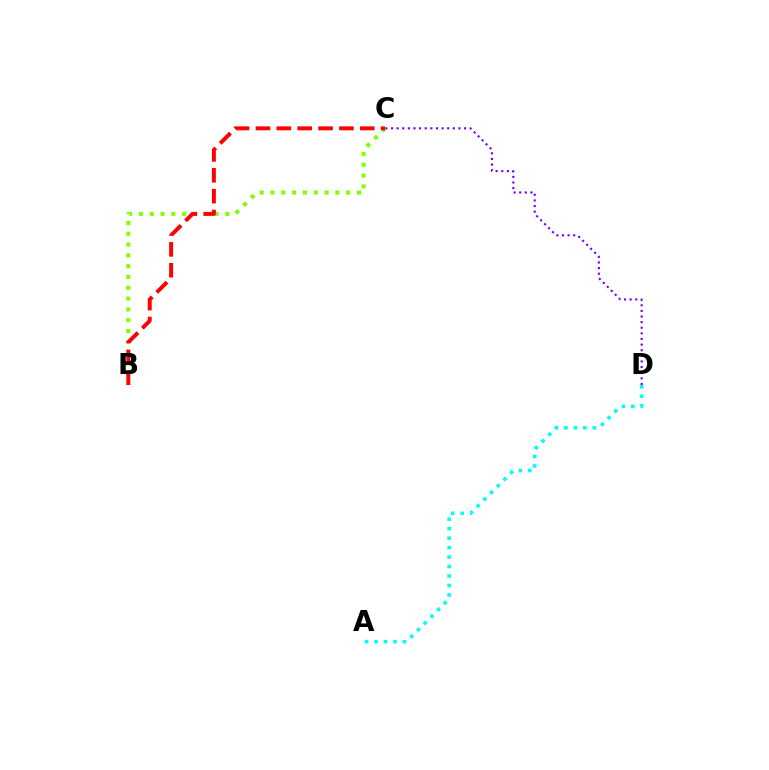{('B', 'C'): [{'color': '#84ff00', 'line_style': 'dotted', 'thickness': 2.94}, {'color': '#ff0000', 'line_style': 'dashed', 'thickness': 2.83}], ('C', 'D'): [{'color': '#7200ff', 'line_style': 'dotted', 'thickness': 1.53}], ('A', 'D'): [{'color': '#00fff6', 'line_style': 'dotted', 'thickness': 2.57}]}